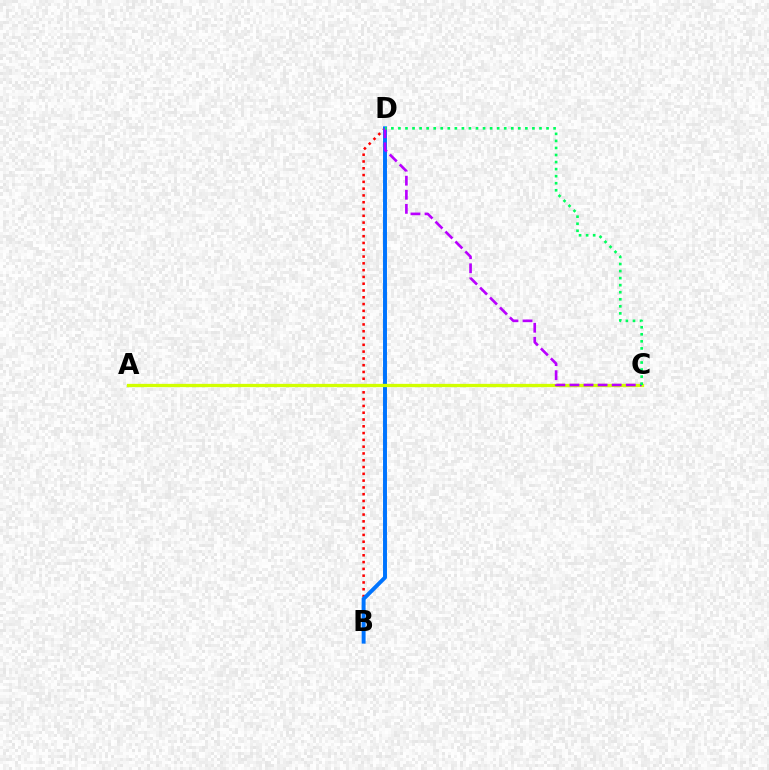{('B', 'D'): [{'color': '#ff0000', 'line_style': 'dotted', 'thickness': 1.84}, {'color': '#0074ff', 'line_style': 'solid', 'thickness': 2.84}], ('A', 'C'): [{'color': '#d1ff00', 'line_style': 'solid', 'thickness': 2.36}], ('C', 'D'): [{'color': '#b900ff', 'line_style': 'dashed', 'thickness': 1.91}, {'color': '#00ff5c', 'line_style': 'dotted', 'thickness': 1.92}]}